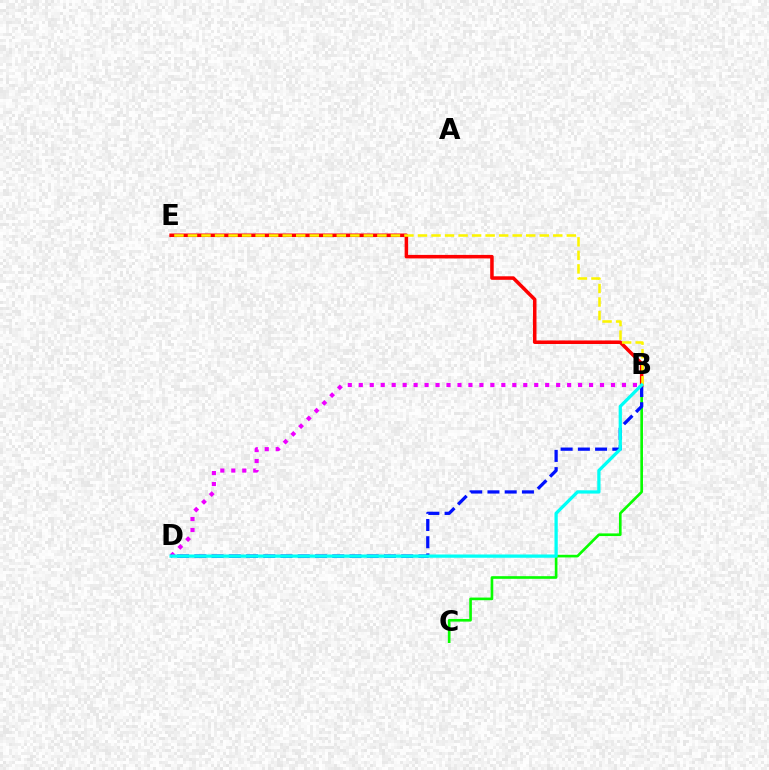{('B', 'D'): [{'color': '#ee00ff', 'line_style': 'dotted', 'thickness': 2.98}, {'color': '#0010ff', 'line_style': 'dashed', 'thickness': 2.34}, {'color': '#00fff6', 'line_style': 'solid', 'thickness': 2.35}], ('B', 'C'): [{'color': '#08ff00', 'line_style': 'solid', 'thickness': 1.91}], ('B', 'E'): [{'color': '#ff0000', 'line_style': 'solid', 'thickness': 2.54}, {'color': '#fcf500', 'line_style': 'dashed', 'thickness': 1.84}]}